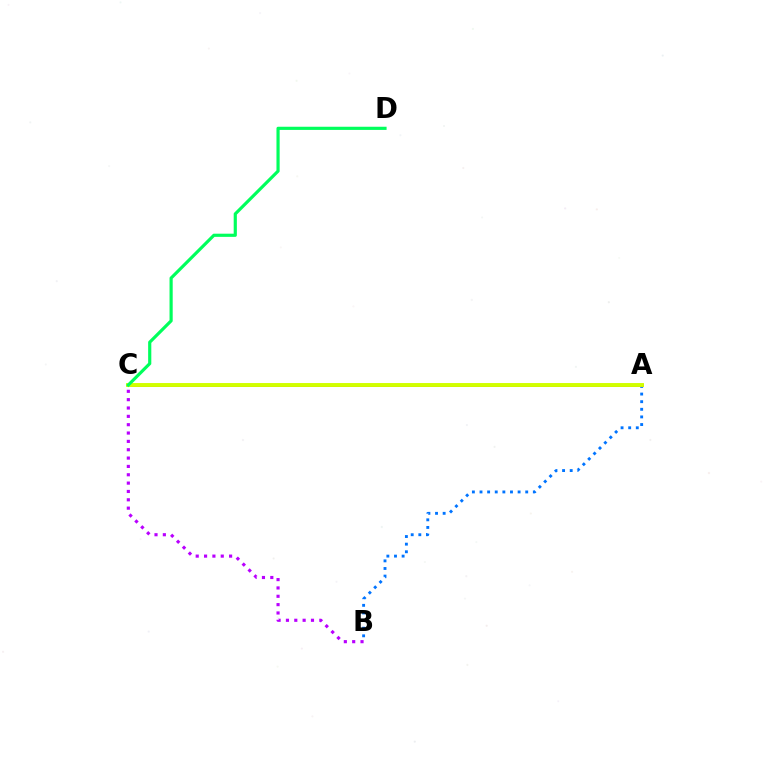{('B', 'C'): [{'color': '#b900ff', 'line_style': 'dotted', 'thickness': 2.27}], ('A', 'B'): [{'color': '#0074ff', 'line_style': 'dotted', 'thickness': 2.07}], ('A', 'C'): [{'color': '#ff0000', 'line_style': 'solid', 'thickness': 1.89}, {'color': '#d1ff00', 'line_style': 'solid', 'thickness': 2.82}], ('C', 'D'): [{'color': '#00ff5c', 'line_style': 'solid', 'thickness': 2.28}]}